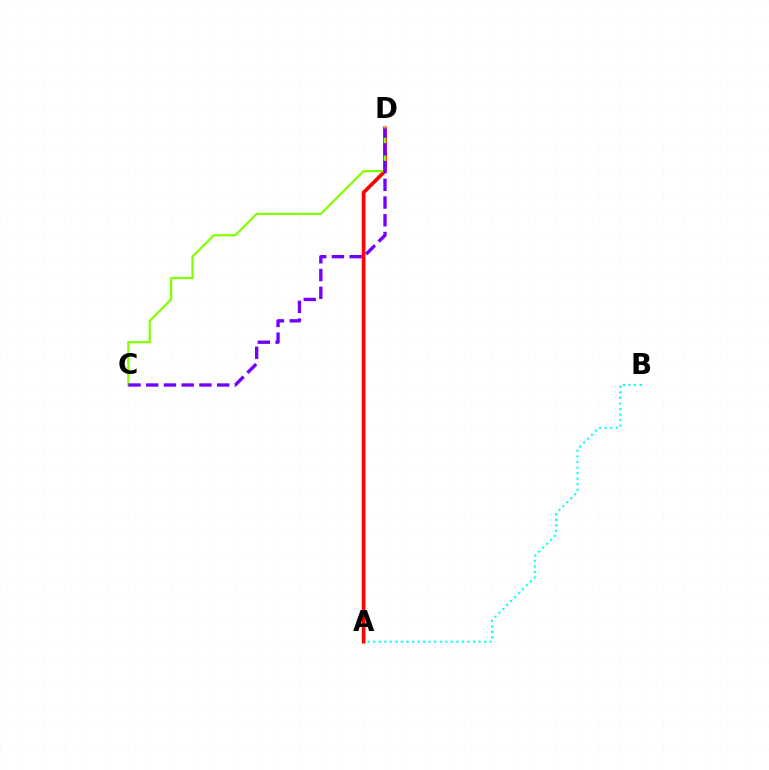{('A', 'B'): [{'color': '#00fff6', 'line_style': 'dotted', 'thickness': 1.51}], ('A', 'D'): [{'color': '#ff0000', 'line_style': 'solid', 'thickness': 2.63}], ('C', 'D'): [{'color': '#84ff00', 'line_style': 'solid', 'thickness': 1.6}, {'color': '#7200ff', 'line_style': 'dashed', 'thickness': 2.41}]}